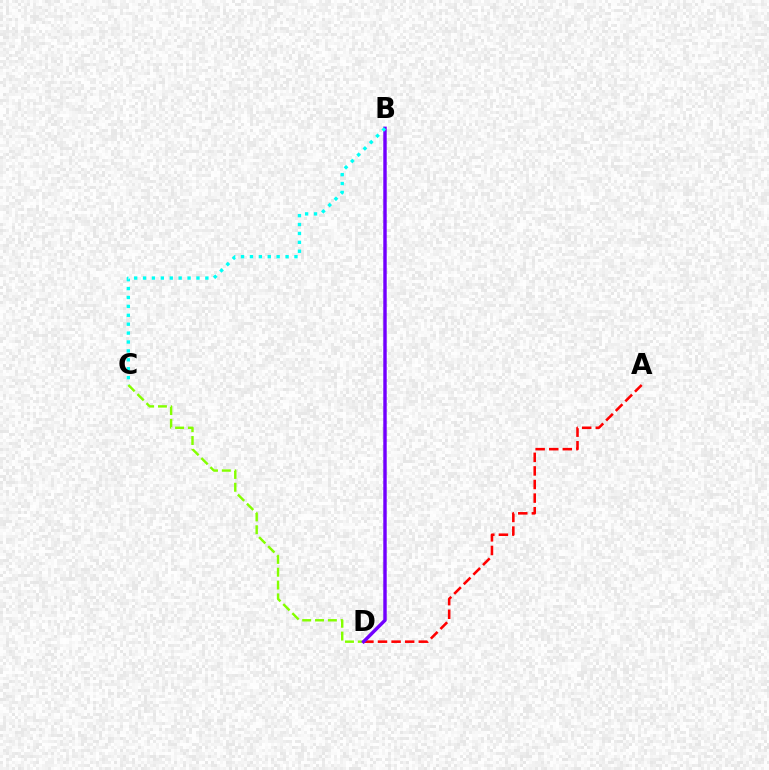{('A', 'D'): [{'color': '#ff0000', 'line_style': 'dashed', 'thickness': 1.85}], ('C', 'D'): [{'color': '#84ff00', 'line_style': 'dashed', 'thickness': 1.74}], ('B', 'D'): [{'color': '#7200ff', 'line_style': 'solid', 'thickness': 2.48}], ('B', 'C'): [{'color': '#00fff6', 'line_style': 'dotted', 'thickness': 2.42}]}